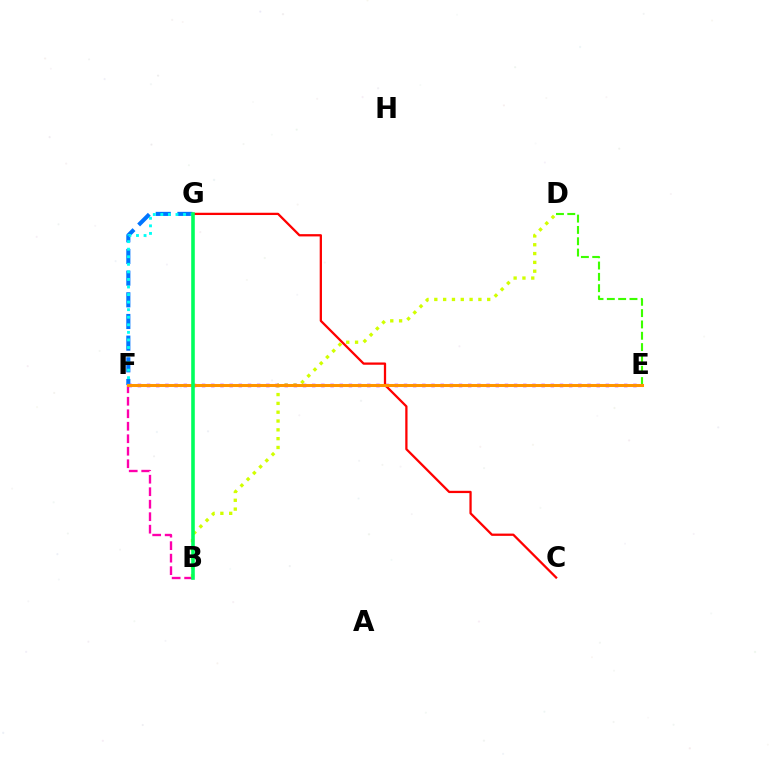{('B', 'F'): [{'color': '#ff00ac', 'line_style': 'dashed', 'thickness': 1.7}], ('F', 'G'): [{'color': '#0074ff', 'line_style': 'dashed', 'thickness': 2.94}, {'color': '#00fff6', 'line_style': 'dotted', 'thickness': 2.05}], ('E', 'F'): [{'color': '#2500ff', 'line_style': 'dashed', 'thickness': 2.07}, {'color': '#b900ff', 'line_style': 'dotted', 'thickness': 2.49}, {'color': '#ff9400', 'line_style': 'solid', 'thickness': 2.18}], ('D', 'E'): [{'color': '#3dff00', 'line_style': 'dashed', 'thickness': 1.54}], ('B', 'D'): [{'color': '#d1ff00', 'line_style': 'dotted', 'thickness': 2.4}], ('C', 'G'): [{'color': '#ff0000', 'line_style': 'solid', 'thickness': 1.64}], ('B', 'G'): [{'color': '#00ff5c', 'line_style': 'solid', 'thickness': 2.59}]}